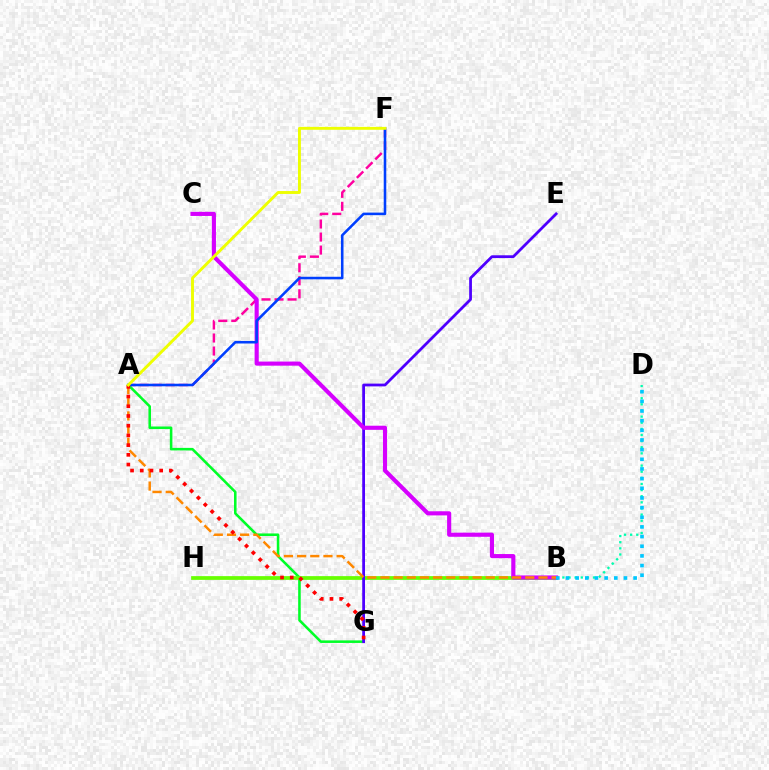{('A', 'F'): [{'color': '#ff00a0', 'line_style': 'dashed', 'thickness': 1.77}, {'color': '#003fff', 'line_style': 'solid', 'thickness': 1.85}, {'color': '#eeff00', 'line_style': 'solid', 'thickness': 2.09}], ('B', 'D'): [{'color': '#00ffaf', 'line_style': 'dotted', 'thickness': 1.66}, {'color': '#00c7ff', 'line_style': 'dotted', 'thickness': 2.62}], ('A', 'G'): [{'color': '#00ff27', 'line_style': 'solid', 'thickness': 1.84}, {'color': '#ff0000', 'line_style': 'dotted', 'thickness': 2.64}], ('B', 'H'): [{'color': '#66ff00', 'line_style': 'solid', 'thickness': 2.7}], ('E', 'G'): [{'color': '#4f00ff', 'line_style': 'solid', 'thickness': 2.0}], ('B', 'C'): [{'color': '#d600ff', 'line_style': 'solid', 'thickness': 2.97}], ('A', 'B'): [{'color': '#ff8800', 'line_style': 'dashed', 'thickness': 1.79}]}